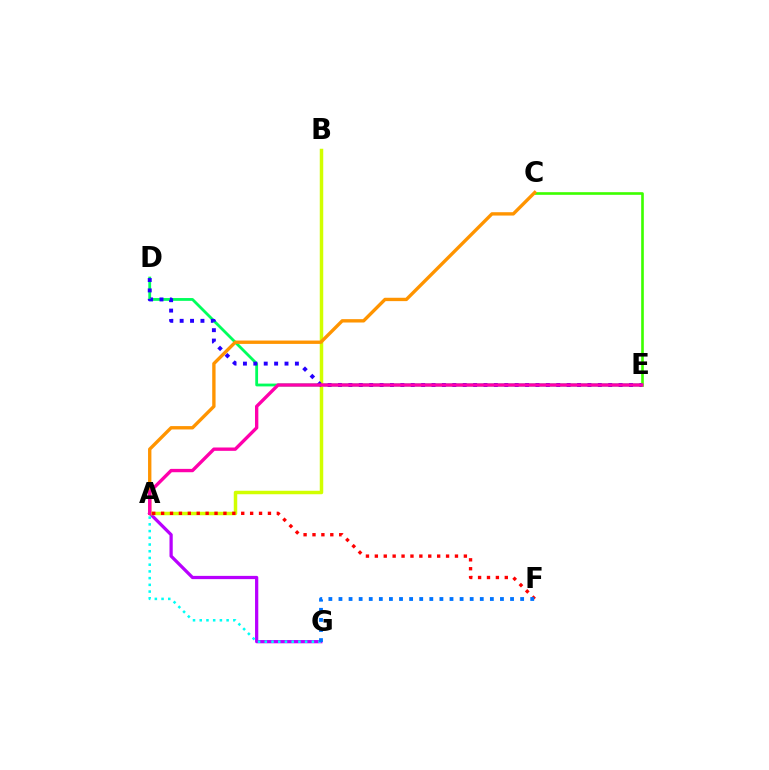{('D', 'E'): [{'color': '#00ff5c', 'line_style': 'solid', 'thickness': 2.02}, {'color': '#2500ff', 'line_style': 'dotted', 'thickness': 2.82}], ('A', 'G'): [{'color': '#b900ff', 'line_style': 'solid', 'thickness': 2.34}, {'color': '#00fff6', 'line_style': 'dotted', 'thickness': 1.83}], ('C', 'E'): [{'color': '#3dff00', 'line_style': 'solid', 'thickness': 1.9}], ('A', 'B'): [{'color': '#d1ff00', 'line_style': 'solid', 'thickness': 2.51}], ('A', 'C'): [{'color': '#ff9400', 'line_style': 'solid', 'thickness': 2.42}], ('A', 'F'): [{'color': '#ff0000', 'line_style': 'dotted', 'thickness': 2.42}], ('F', 'G'): [{'color': '#0074ff', 'line_style': 'dotted', 'thickness': 2.74}], ('A', 'E'): [{'color': '#ff00ac', 'line_style': 'solid', 'thickness': 2.41}]}